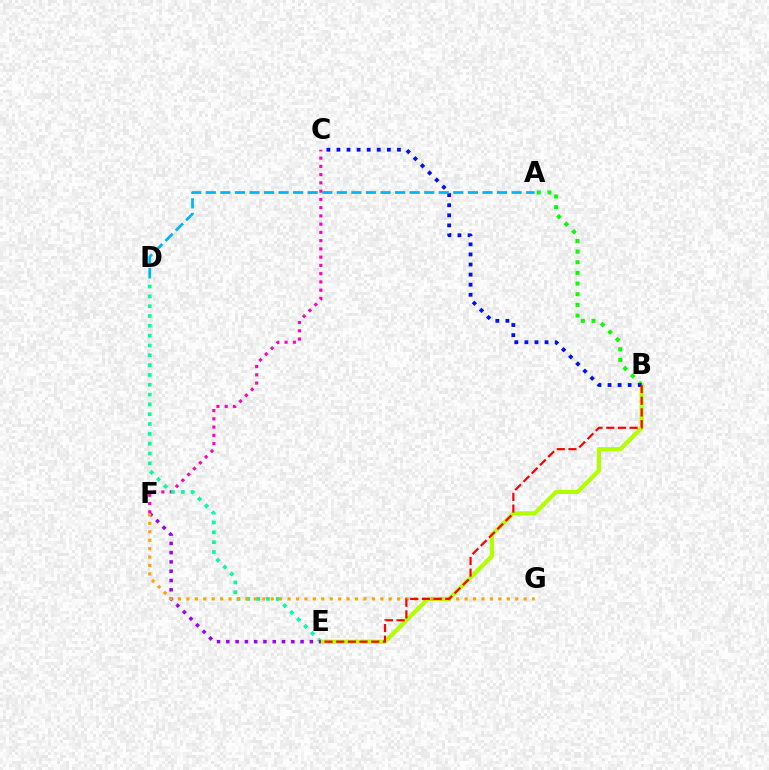{('C', 'F'): [{'color': '#ff00bd', 'line_style': 'dotted', 'thickness': 2.24}], ('A', 'B'): [{'color': '#08ff00', 'line_style': 'dotted', 'thickness': 2.9}], ('D', 'E'): [{'color': '#00ff9d', 'line_style': 'dotted', 'thickness': 2.67}], ('B', 'E'): [{'color': '#b3ff00', 'line_style': 'solid', 'thickness': 2.99}, {'color': '#ff0000', 'line_style': 'dashed', 'thickness': 1.59}], ('B', 'C'): [{'color': '#0010ff', 'line_style': 'dotted', 'thickness': 2.74}], ('A', 'D'): [{'color': '#00b5ff', 'line_style': 'dashed', 'thickness': 1.98}], ('E', 'F'): [{'color': '#9b00ff', 'line_style': 'dotted', 'thickness': 2.52}], ('F', 'G'): [{'color': '#ffa500', 'line_style': 'dotted', 'thickness': 2.29}]}